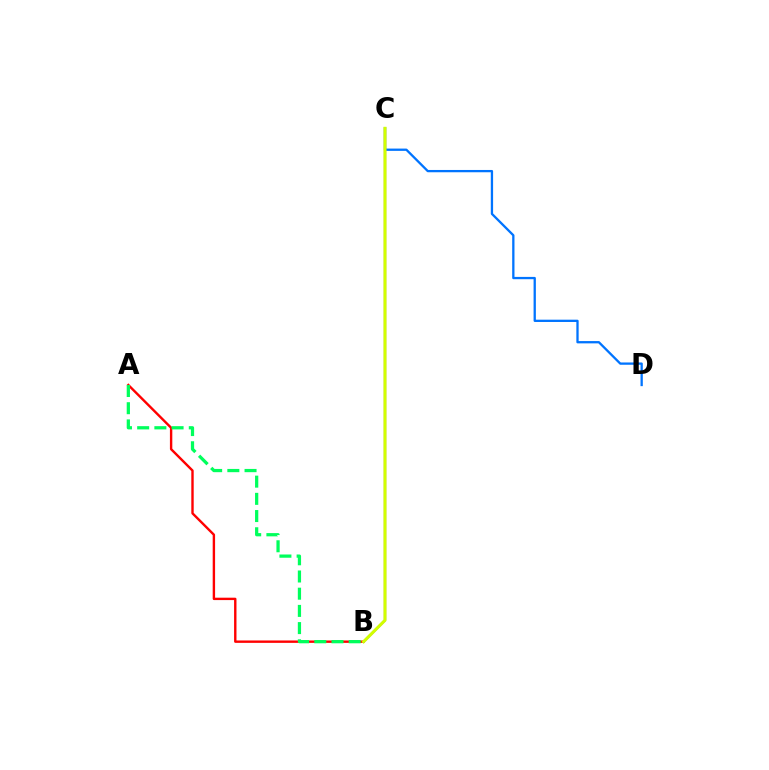{('A', 'B'): [{'color': '#ff0000', 'line_style': 'solid', 'thickness': 1.72}, {'color': '#00ff5c', 'line_style': 'dashed', 'thickness': 2.34}], ('B', 'C'): [{'color': '#b900ff', 'line_style': 'solid', 'thickness': 1.59}, {'color': '#d1ff00', 'line_style': 'solid', 'thickness': 2.2}], ('C', 'D'): [{'color': '#0074ff', 'line_style': 'solid', 'thickness': 1.65}]}